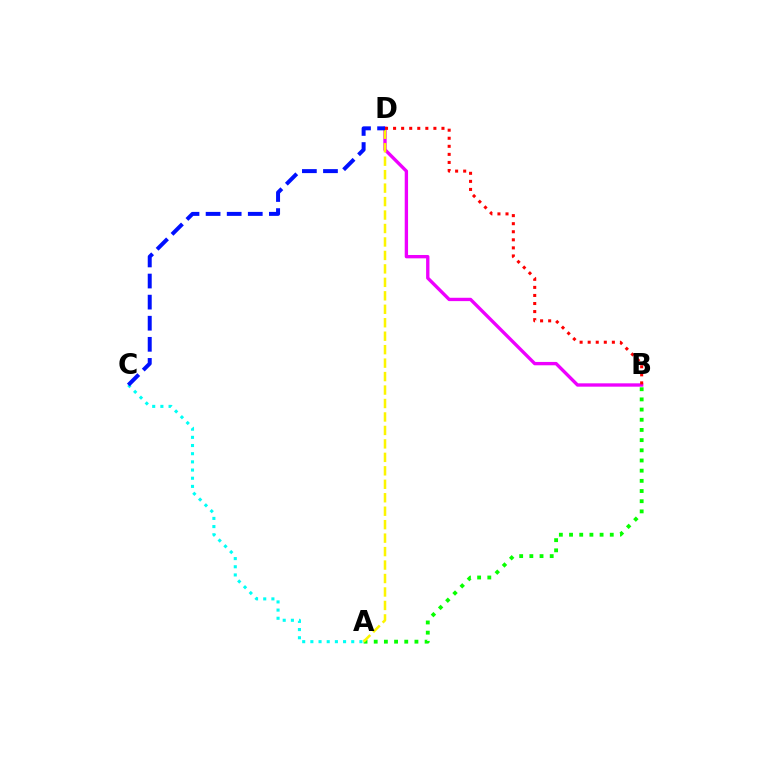{('B', 'D'): [{'color': '#ee00ff', 'line_style': 'solid', 'thickness': 2.41}, {'color': '#ff0000', 'line_style': 'dotted', 'thickness': 2.19}], ('A', 'C'): [{'color': '#00fff6', 'line_style': 'dotted', 'thickness': 2.22}], ('A', 'B'): [{'color': '#08ff00', 'line_style': 'dotted', 'thickness': 2.77}], ('A', 'D'): [{'color': '#fcf500', 'line_style': 'dashed', 'thickness': 1.83}], ('C', 'D'): [{'color': '#0010ff', 'line_style': 'dashed', 'thickness': 2.87}]}